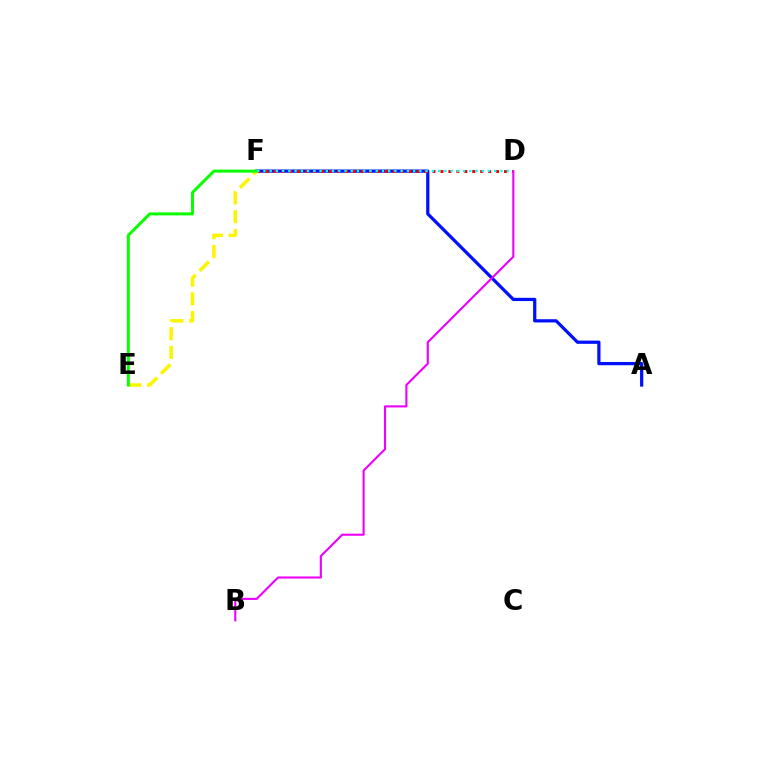{('A', 'F'): [{'color': '#0010ff', 'line_style': 'solid', 'thickness': 2.33}], ('D', 'F'): [{'color': '#ff0000', 'line_style': 'dotted', 'thickness': 2.16}, {'color': '#00fff6', 'line_style': 'dotted', 'thickness': 1.69}], ('E', 'F'): [{'color': '#fcf500', 'line_style': 'dashed', 'thickness': 2.55}, {'color': '#08ff00', 'line_style': 'solid', 'thickness': 2.14}], ('B', 'D'): [{'color': '#ee00ff', 'line_style': 'solid', 'thickness': 1.52}]}